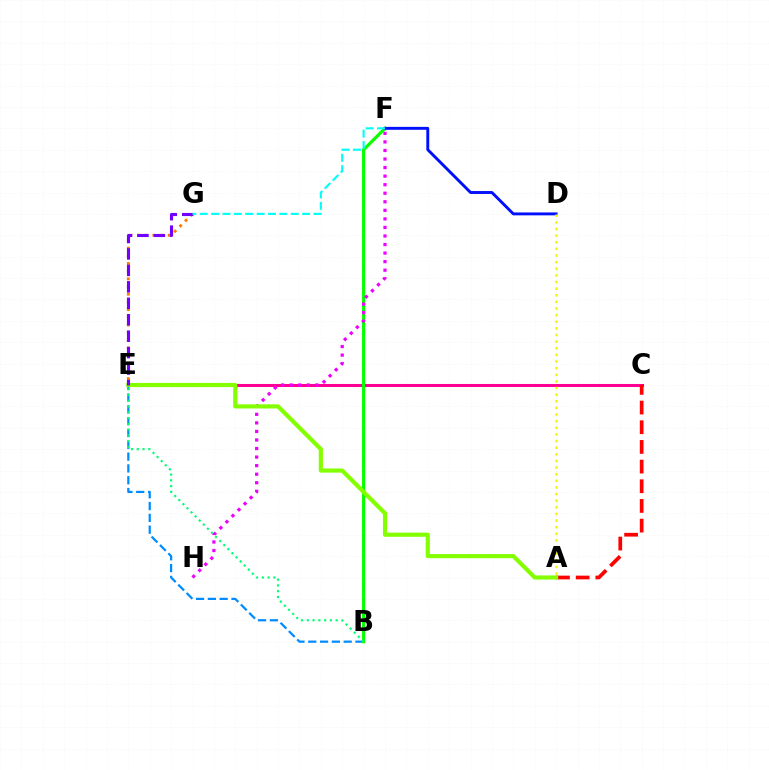{('C', 'E'): [{'color': '#ff0094', 'line_style': 'solid', 'thickness': 2.18}], ('B', 'E'): [{'color': '#008cff', 'line_style': 'dashed', 'thickness': 1.6}, {'color': '#00ff74', 'line_style': 'dotted', 'thickness': 1.57}], ('B', 'F'): [{'color': '#08ff00', 'line_style': 'solid', 'thickness': 2.28}], ('D', 'F'): [{'color': '#0010ff', 'line_style': 'solid', 'thickness': 2.1}], ('A', 'C'): [{'color': '#ff0000', 'line_style': 'dashed', 'thickness': 2.67}], ('F', 'H'): [{'color': '#ee00ff', 'line_style': 'dotted', 'thickness': 2.32}], ('A', 'E'): [{'color': '#84ff00', 'line_style': 'solid', 'thickness': 2.99}], ('E', 'G'): [{'color': '#ff7c00', 'line_style': 'dotted', 'thickness': 2.09}, {'color': '#7200ff', 'line_style': 'dashed', 'thickness': 2.23}], ('A', 'D'): [{'color': '#fcf500', 'line_style': 'dotted', 'thickness': 1.8}], ('F', 'G'): [{'color': '#00fff6', 'line_style': 'dashed', 'thickness': 1.55}]}